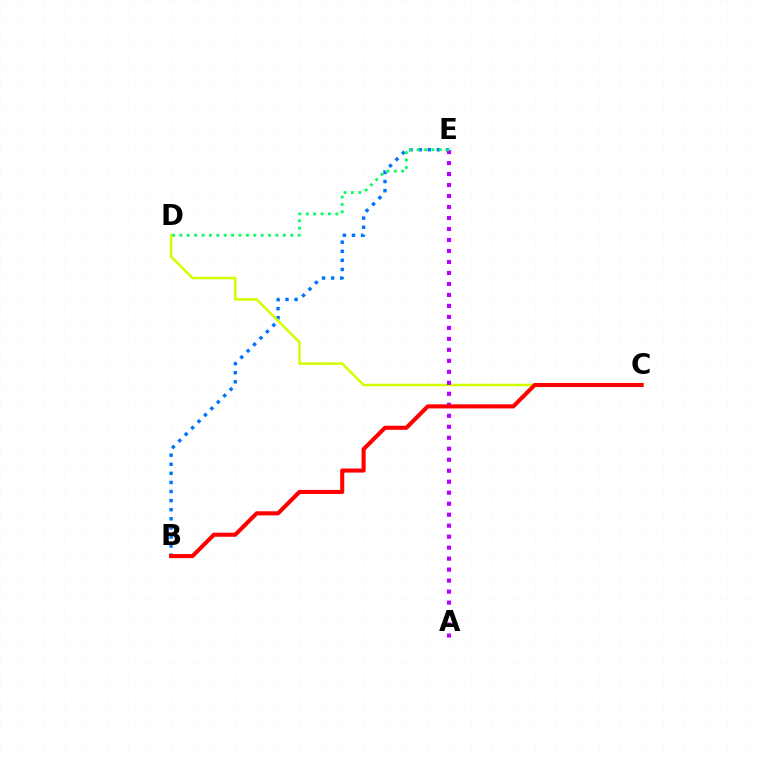{('B', 'E'): [{'color': '#0074ff', 'line_style': 'dotted', 'thickness': 2.47}], ('C', 'D'): [{'color': '#d1ff00', 'line_style': 'solid', 'thickness': 1.81}], ('A', 'E'): [{'color': '#b900ff', 'line_style': 'dotted', 'thickness': 2.99}], ('D', 'E'): [{'color': '#00ff5c', 'line_style': 'dotted', 'thickness': 2.01}], ('B', 'C'): [{'color': '#ff0000', 'line_style': 'solid', 'thickness': 2.94}]}